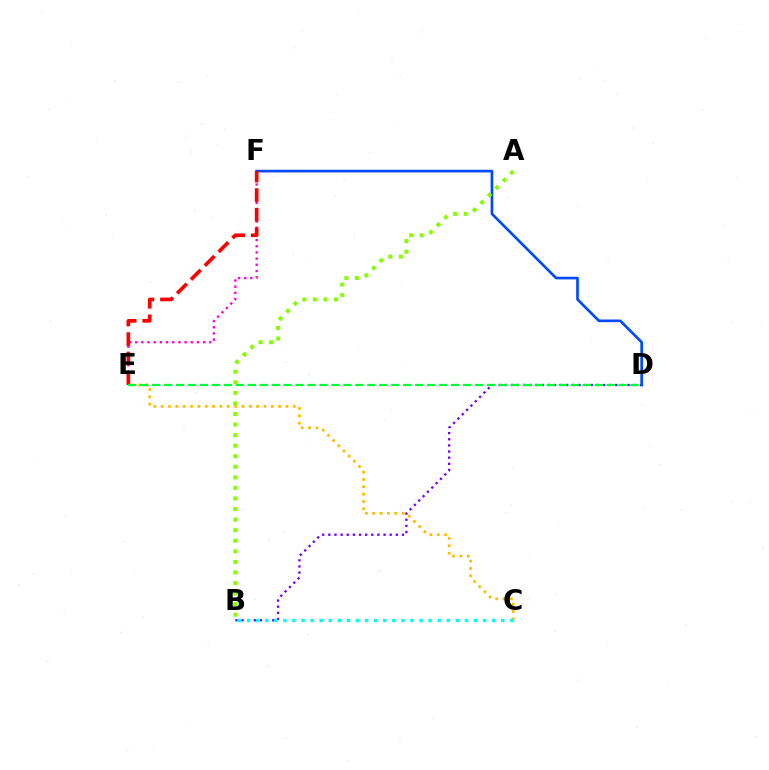{('B', 'D'): [{'color': '#7200ff', 'line_style': 'dotted', 'thickness': 1.67}], ('C', 'E'): [{'color': '#ffbd00', 'line_style': 'dotted', 'thickness': 1.99}], ('E', 'F'): [{'color': '#ff00cf', 'line_style': 'dotted', 'thickness': 1.68}, {'color': '#ff0000', 'line_style': 'dashed', 'thickness': 2.66}], ('B', 'C'): [{'color': '#00fff6', 'line_style': 'dotted', 'thickness': 2.47}], ('D', 'F'): [{'color': '#004bff', 'line_style': 'solid', 'thickness': 1.93}], ('D', 'E'): [{'color': '#00ff39', 'line_style': 'dashed', 'thickness': 1.62}], ('A', 'B'): [{'color': '#84ff00', 'line_style': 'dotted', 'thickness': 2.87}]}